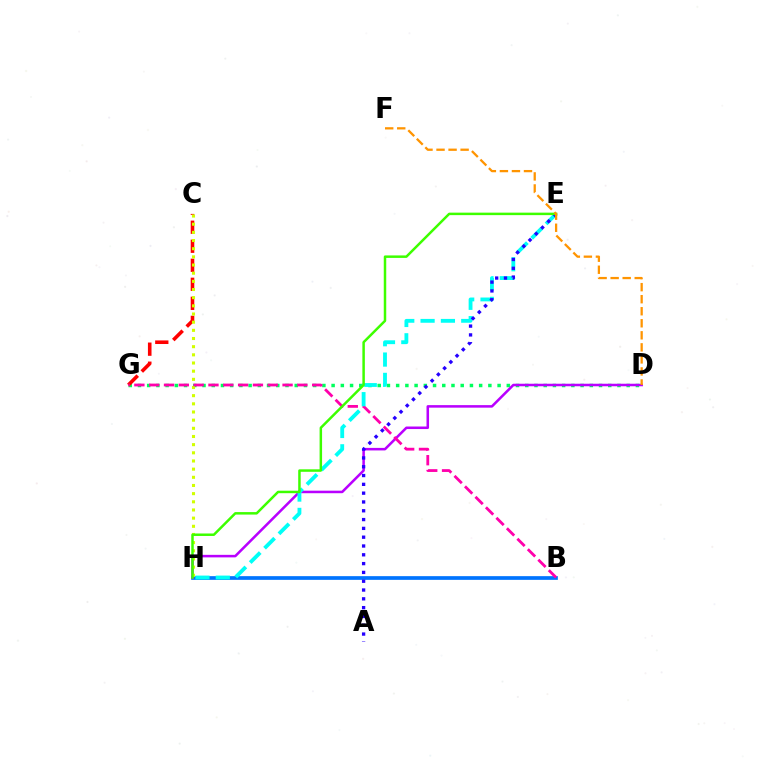{('B', 'H'): [{'color': '#0074ff', 'line_style': 'solid', 'thickness': 2.67}], ('D', 'G'): [{'color': '#00ff5c', 'line_style': 'dotted', 'thickness': 2.51}], ('C', 'G'): [{'color': '#ff0000', 'line_style': 'dashed', 'thickness': 2.58}], ('D', 'H'): [{'color': '#b900ff', 'line_style': 'solid', 'thickness': 1.83}], ('C', 'H'): [{'color': '#d1ff00', 'line_style': 'dotted', 'thickness': 2.22}], ('B', 'G'): [{'color': '#ff00ac', 'line_style': 'dashed', 'thickness': 2.01}], ('E', 'H'): [{'color': '#00fff6', 'line_style': 'dashed', 'thickness': 2.76}, {'color': '#3dff00', 'line_style': 'solid', 'thickness': 1.79}], ('A', 'E'): [{'color': '#2500ff', 'line_style': 'dotted', 'thickness': 2.39}], ('D', 'F'): [{'color': '#ff9400', 'line_style': 'dashed', 'thickness': 1.64}]}